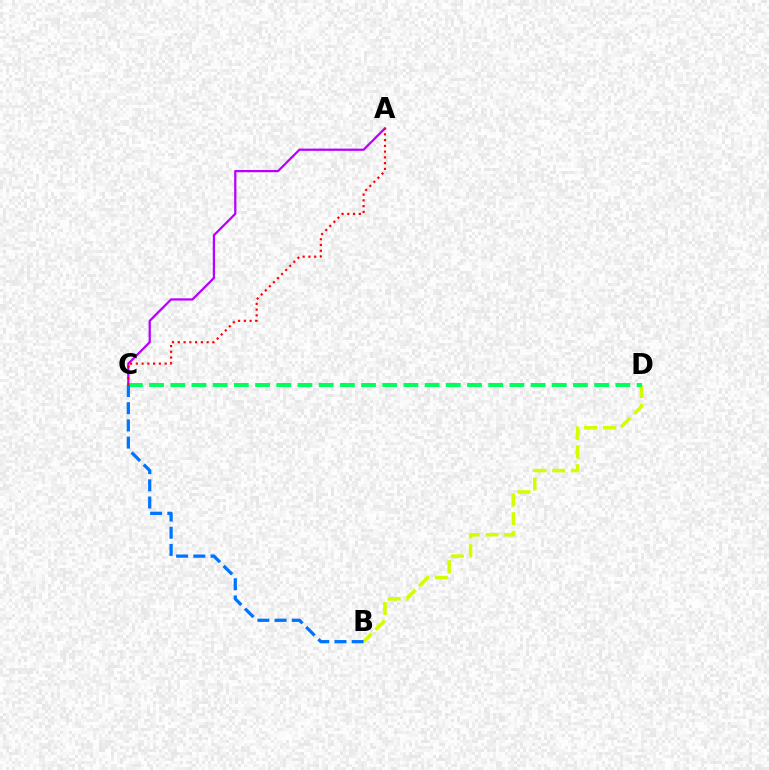{('A', 'C'): [{'color': '#b900ff', 'line_style': 'solid', 'thickness': 1.62}, {'color': '#ff0000', 'line_style': 'dotted', 'thickness': 1.57}], ('B', 'D'): [{'color': '#d1ff00', 'line_style': 'dashed', 'thickness': 2.54}], ('C', 'D'): [{'color': '#00ff5c', 'line_style': 'dashed', 'thickness': 2.88}], ('B', 'C'): [{'color': '#0074ff', 'line_style': 'dashed', 'thickness': 2.34}]}